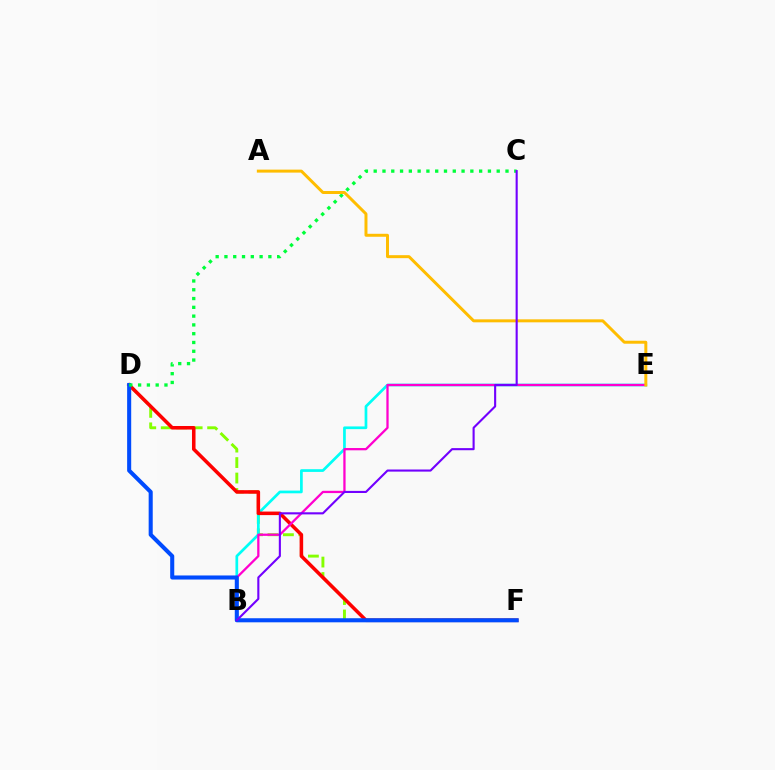{('D', 'F'): [{'color': '#84ff00', 'line_style': 'dashed', 'thickness': 2.1}, {'color': '#ff0000', 'line_style': 'solid', 'thickness': 2.55}, {'color': '#004bff', 'line_style': 'solid', 'thickness': 2.93}], ('B', 'E'): [{'color': '#00fff6', 'line_style': 'solid', 'thickness': 1.95}, {'color': '#ff00cf', 'line_style': 'solid', 'thickness': 1.64}], ('C', 'D'): [{'color': '#00ff39', 'line_style': 'dotted', 'thickness': 2.39}], ('A', 'E'): [{'color': '#ffbd00', 'line_style': 'solid', 'thickness': 2.15}], ('B', 'C'): [{'color': '#7200ff', 'line_style': 'solid', 'thickness': 1.52}]}